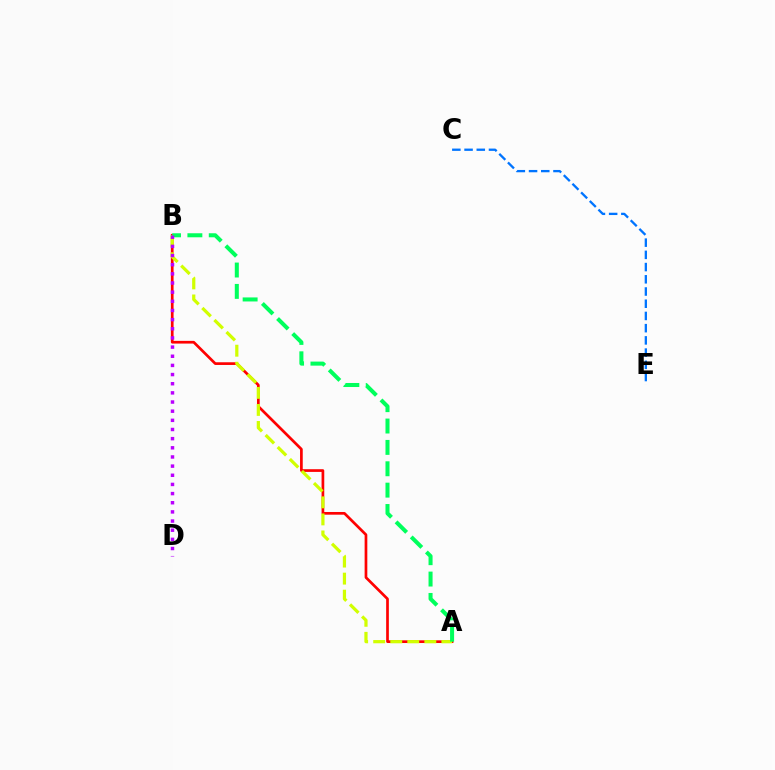{('A', 'B'): [{'color': '#ff0000', 'line_style': 'solid', 'thickness': 1.94}, {'color': '#d1ff00', 'line_style': 'dashed', 'thickness': 2.32}, {'color': '#00ff5c', 'line_style': 'dashed', 'thickness': 2.9}], ('C', 'E'): [{'color': '#0074ff', 'line_style': 'dashed', 'thickness': 1.66}], ('B', 'D'): [{'color': '#b900ff', 'line_style': 'dotted', 'thickness': 2.49}]}